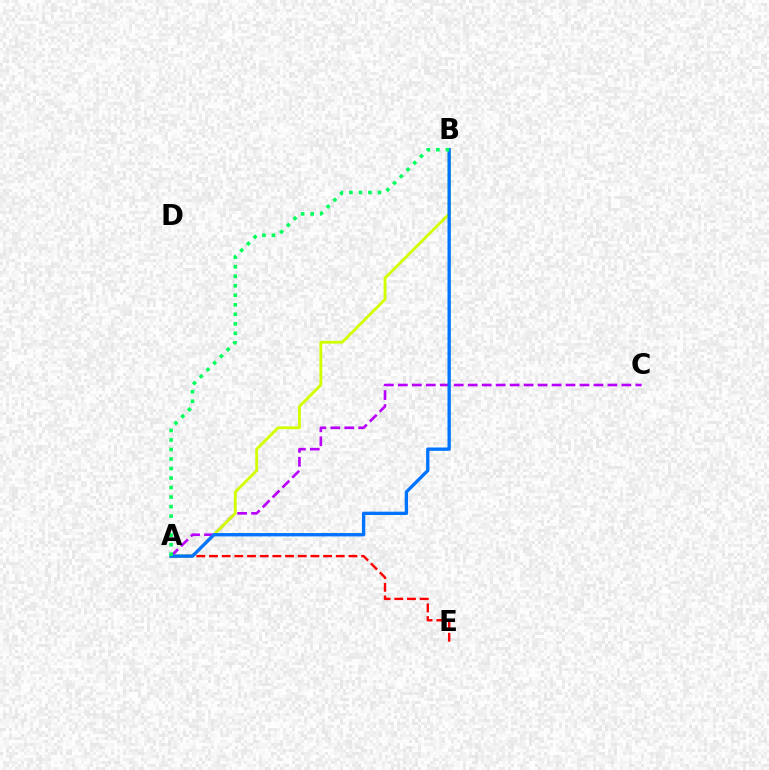{('A', 'C'): [{'color': '#b900ff', 'line_style': 'dashed', 'thickness': 1.9}], ('A', 'B'): [{'color': '#d1ff00', 'line_style': 'solid', 'thickness': 2.04}, {'color': '#0074ff', 'line_style': 'solid', 'thickness': 2.4}, {'color': '#00ff5c', 'line_style': 'dotted', 'thickness': 2.59}], ('A', 'E'): [{'color': '#ff0000', 'line_style': 'dashed', 'thickness': 1.72}]}